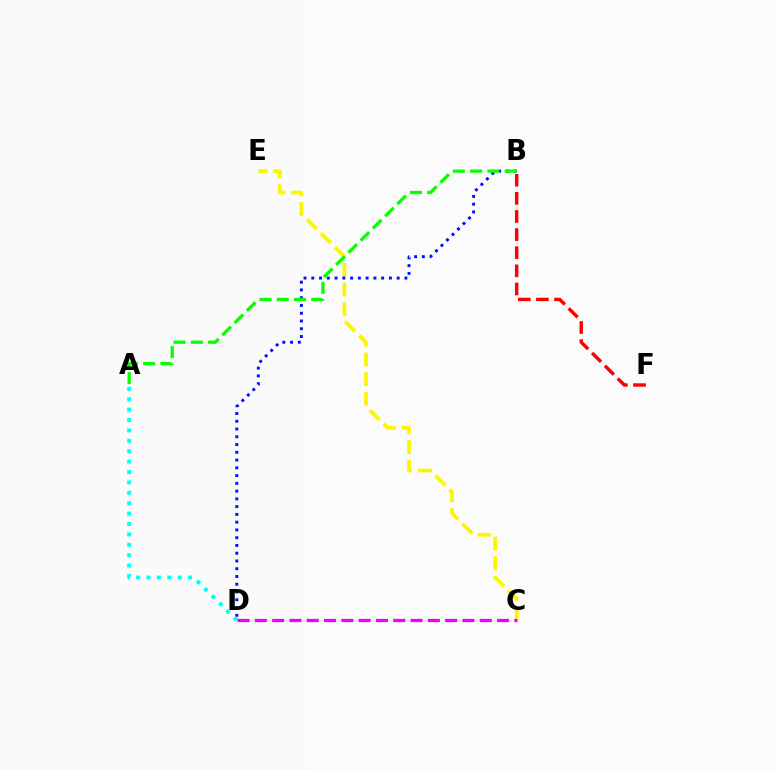{('C', 'E'): [{'color': '#fcf500', 'line_style': 'dashed', 'thickness': 2.67}], ('B', 'D'): [{'color': '#0010ff', 'line_style': 'dotted', 'thickness': 2.11}], ('A', 'D'): [{'color': '#00fff6', 'line_style': 'dotted', 'thickness': 2.83}], ('A', 'B'): [{'color': '#08ff00', 'line_style': 'dashed', 'thickness': 2.34}], ('B', 'F'): [{'color': '#ff0000', 'line_style': 'dashed', 'thickness': 2.46}], ('C', 'D'): [{'color': '#ee00ff', 'line_style': 'dashed', 'thickness': 2.35}]}